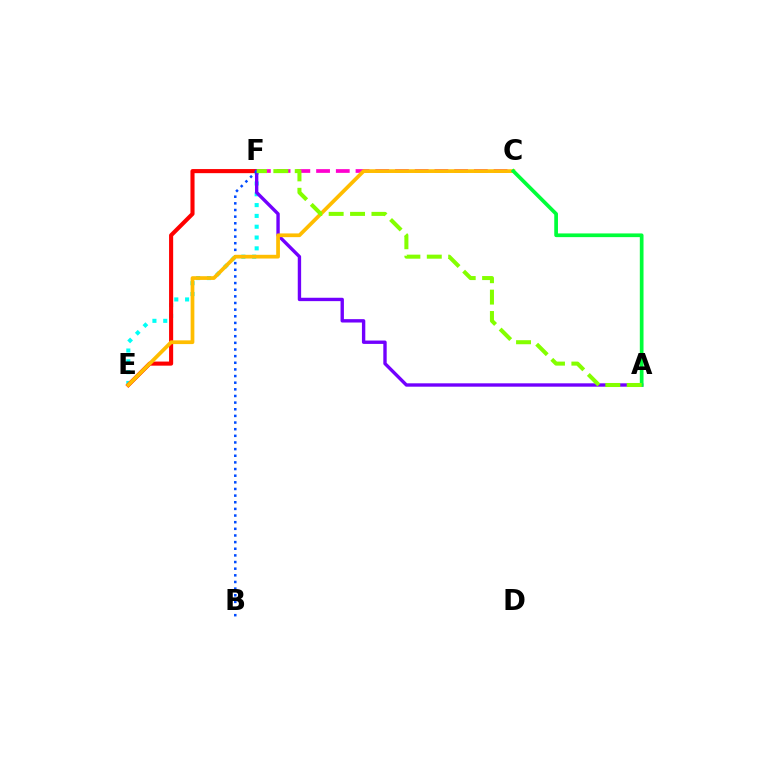{('E', 'F'): [{'color': '#00fff6', 'line_style': 'dotted', 'thickness': 2.94}, {'color': '#ff0000', 'line_style': 'solid', 'thickness': 2.95}], ('A', 'F'): [{'color': '#7200ff', 'line_style': 'solid', 'thickness': 2.43}, {'color': '#84ff00', 'line_style': 'dashed', 'thickness': 2.91}], ('C', 'F'): [{'color': '#ff00cf', 'line_style': 'dashed', 'thickness': 2.68}], ('B', 'F'): [{'color': '#004bff', 'line_style': 'dotted', 'thickness': 1.8}], ('C', 'E'): [{'color': '#ffbd00', 'line_style': 'solid', 'thickness': 2.68}], ('A', 'C'): [{'color': '#00ff39', 'line_style': 'solid', 'thickness': 2.67}]}